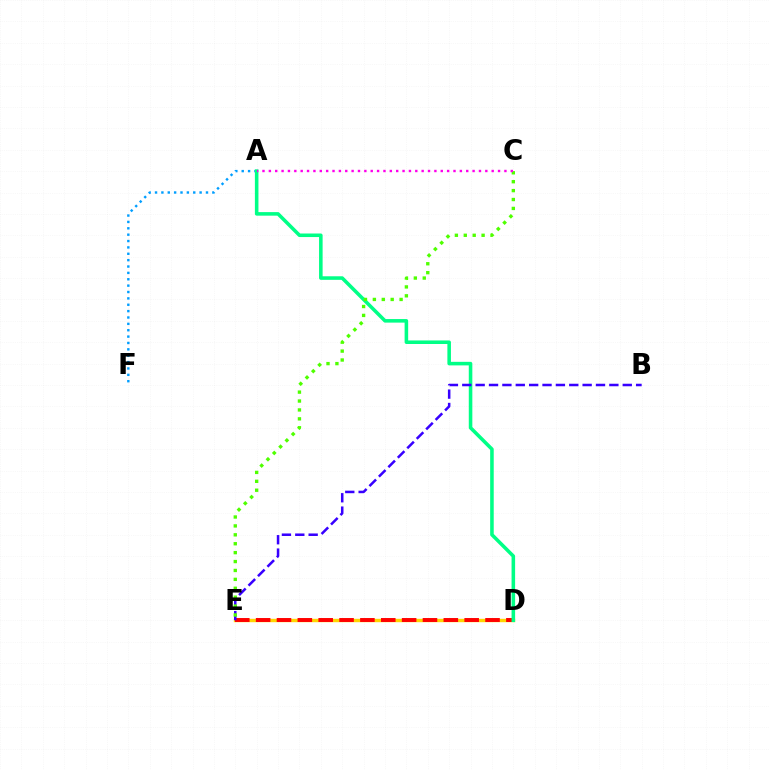{('A', 'F'): [{'color': '#009eff', 'line_style': 'dotted', 'thickness': 1.73}], ('D', 'E'): [{'color': '#ffd500', 'line_style': 'solid', 'thickness': 2.44}, {'color': '#ff0000', 'line_style': 'dashed', 'thickness': 2.83}], ('A', 'D'): [{'color': '#00ff86', 'line_style': 'solid', 'thickness': 2.56}], ('B', 'E'): [{'color': '#3700ff', 'line_style': 'dashed', 'thickness': 1.82}], ('C', 'E'): [{'color': '#4fff00', 'line_style': 'dotted', 'thickness': 2.42}], ('A', 'C'): [{'color': '#ff00ed', 'line_style': 'dotted', 'thickness': 1.73}]}